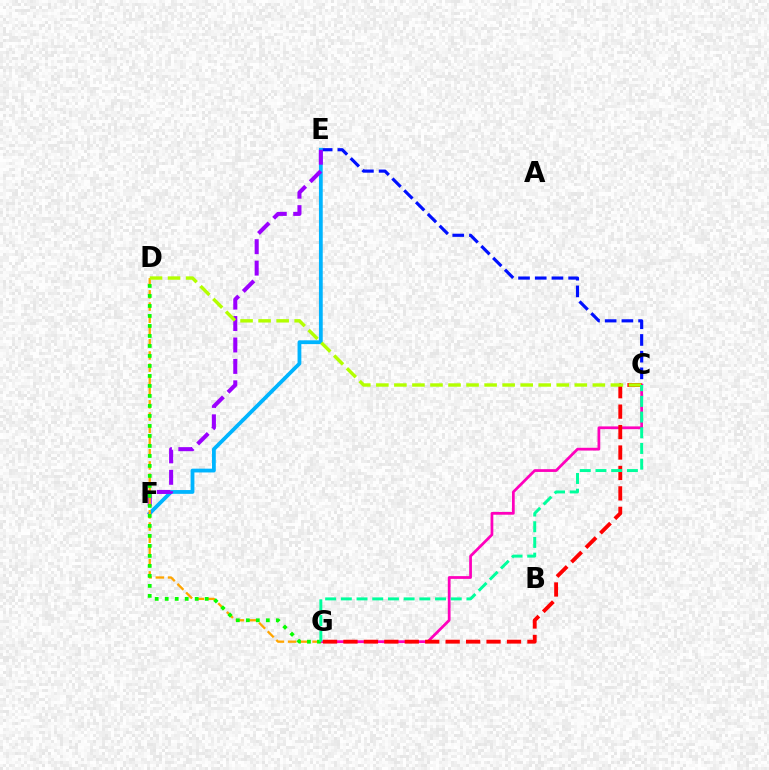{('C', 'E'): [{'color': '#0010ff', 'line_style': 'dashed', 'thickness': 2.27}], ('E', 'F'): [{'color': '#00b5ff', 'line_style': 'solid', 'thickness': 2.73}, {'color': '#9b00ff', 'line_style': 'dashed', 'thickness': 2.91}], ('C', 'G'): [{'color': '#ff00bd', 'line_style': 'solid', 'thickness': 1.98}, {'color': '#ff0000', 'line_style': 'dashed', 'thickness': 2.78}, {'color': '#00ff9d', 'line_style': 'dashed', 'thickness': 2.13}], ('D', 'G'): [{'color': '#ffa500', 'line_style': 'dashed', 'thickness': 1.66}, {'color': '#08ff00', 'line_style': 'dotted', 'thickness': 2.72}], ('C', 'D'): [{'color': '#b3ff00', 'line_style': 'dashed', 'thickness': 2.45}]}